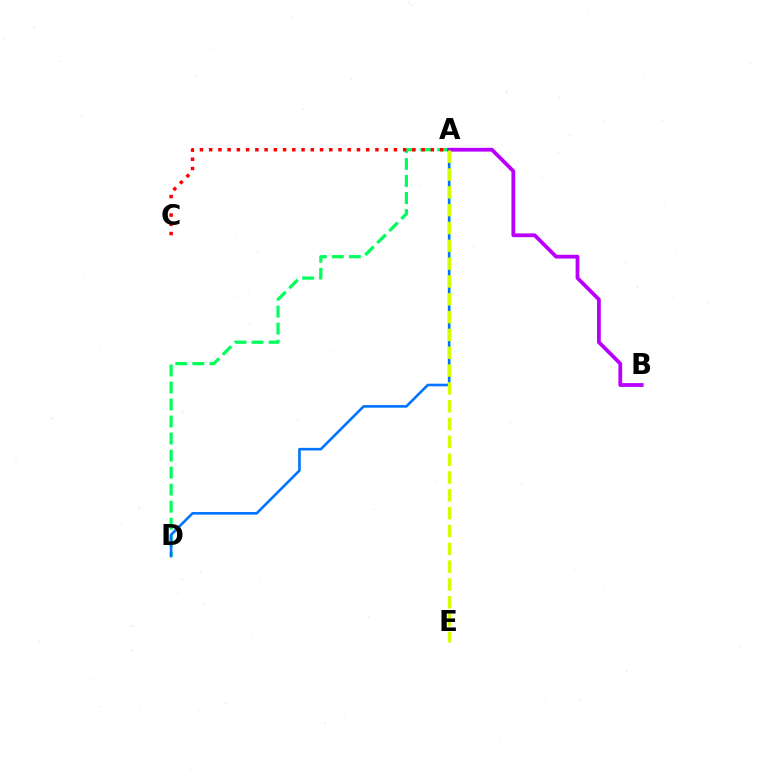{('A', 'D'): [{'color': '#00ff5c', 'line_style': 'dashed', 'thickness': 2.31}, {'color': '#0074ff', 'line_style': 'solid', 'thickness': 1.88}], ('A', 'C'): [{'color': '#ff0000', 'line_style': 'dotted', 'thickness': 2.51}], ('A', 'B'): [{'color': '#b900ff', 'line_style': 'solid', 'thickness': 2.72}], ('A', 'E'): [{'color': '#d1ff00', 'line_style': 'dashed', 'thickness': 2.42}]}